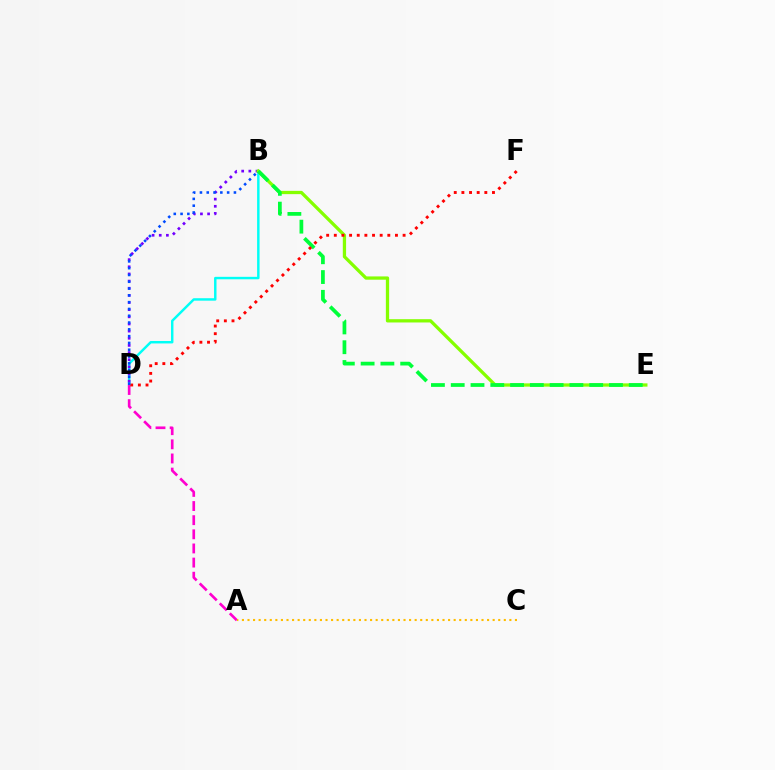{('B', 'D'): [{'color': '#00fff6', 'line_style': 'solid', 'thickness': 1.76}, {'color': '#7200ff', 'line_style': 'dotted', 'thickness': 1.94}, {'color': '#004bff', 'line_style': 'dotted', 'thickness': 1.85}], ('A', 'D'): [{'color': '#ff00cf', 'line_style': 'dashed', 'thickness': 1.92}], ('B', 'E'): [{'color': '#84ff00', 'line_style': 'solid', 'thickness': 2.36}, {'color': '#00ff39', 'line_style': 'dashed', 'thickness': 2.69}], ('A', 'C'): [{'color': '#ffbd00', 'line_style': 'dotted', 'thickness': 1.51}], ('D', 'F'): [{'color': '#ff0000', 'line_style': 'dotted', 'thickness': 2.08}]}